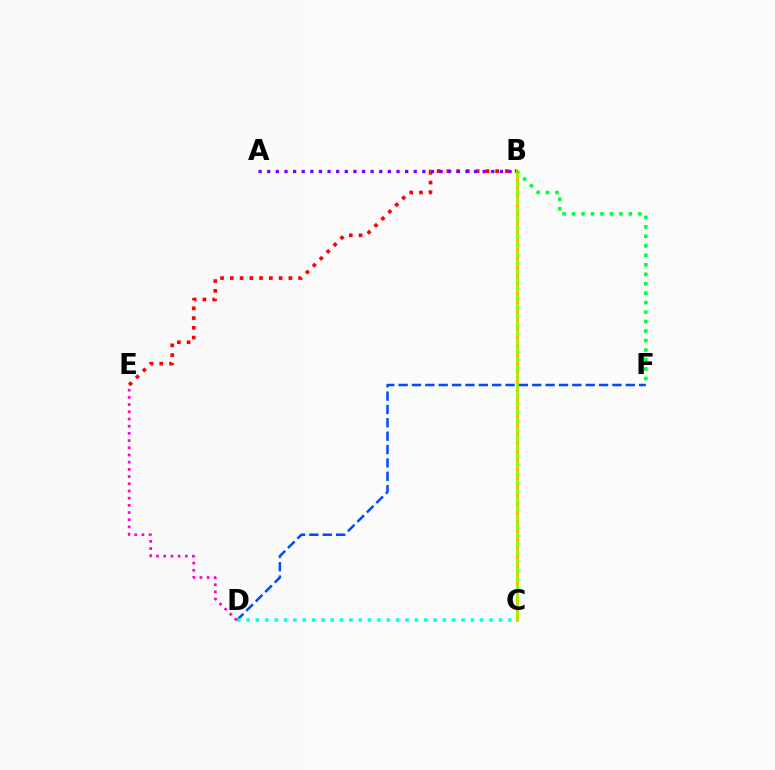{('D', 'F'): [{'color': '#004bff', 'line_style': 'dashed', 'thickness': 1.82}], ('B', 'E'): [{'color': '#ff0000', 'line_style': 'dotted', 'thickness': 2.65}], ('B', 'F'): [{'color': '#00ff39', 'line_style': 'dotted', 'thickness': 2.57}], ('B', 'C'): [{'color': '#84ff00', 'line_style': 'solid', 'thickness': 2.07}, {'color': '#ffbd00', 'line_style': 'dotted', 'thickness': 2.39}], ('C', 'D'): [{'color': '#00fff6', 'line_style': 'dotted', 'thickness': 2.54}], ('D', 'E'): [{'color': '#ff00cf', 'line_style': 'dotted', 'thickness': 1.95}], ('A', 'B'): [{'color': '#7200ff', 'line_style': 'dotted', 'thickness': 2.34}]}